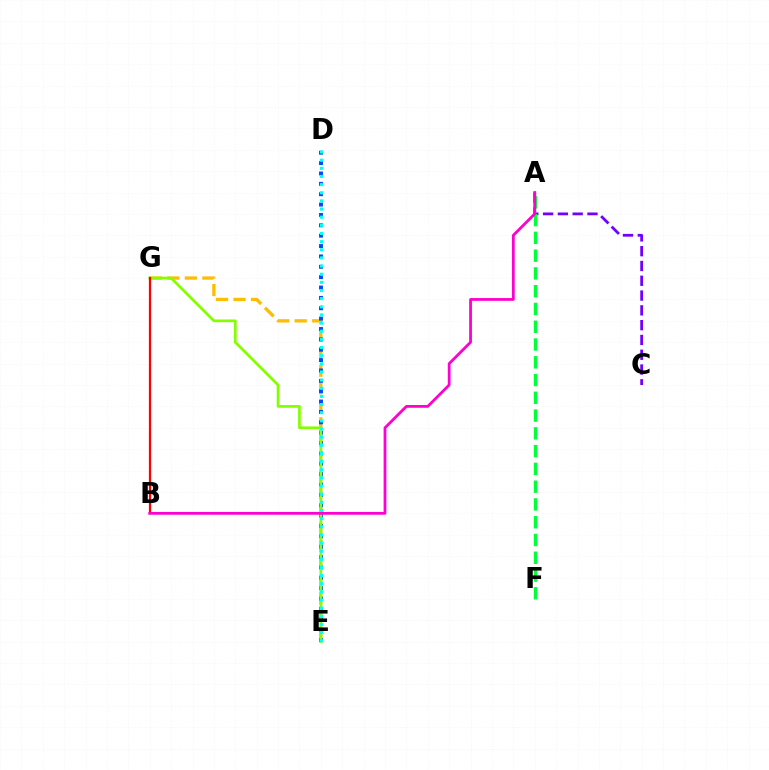{('E', 'G'): [{'color': '#ffbd00', 'line_style': 'dashed', 'thickness': 2.38}, {'color': '#84ff00', 'line_style': 'solid', 'thickness': 1.95}], ('D', 'E'): [{'color': '#004bff', 'line_style': 'dotted', 'thickness': 2.82}, {'color': '#00fff6', 'line_style': 'dotted', 'thickness': 2.21}], ('A', 'C'): [{'color': '#7200ff', 'line_style': 'dashed', 'thickness': 2.01}], ('B', 'G'): [{'color': '#ff0000', 'line_style': 'solid', 'thickness': 1.6}], ('A', 'F'): [{'color': '#00ff39', 'line_style': 'dashed', 'thickness': 2.41}], ('A', 'B'): [{'color': '#ff00cf', 'line_style': 'solid', 'thickness': 2.0}]}